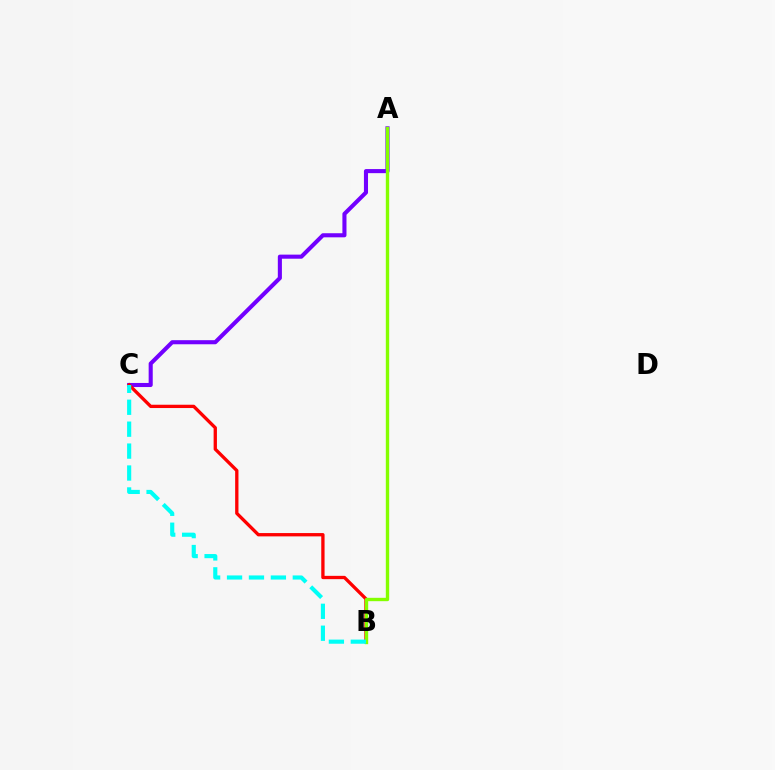{('A', 'C'): [{'color': '#7200ff', 'line_style': 'solid', 'thickness': 2.94}], ('B', 'C'): [{'color': '#ff0000', 'line_style': 'solid', 'thickness': 2.38}, {'color': '#00fff6', 'line_style': 'dashed', 'thickness': 2.98}], ('A', 'B'): [{'color': '#84ff00', 'line_style': 'solid', 'thickness': 2.42}]}